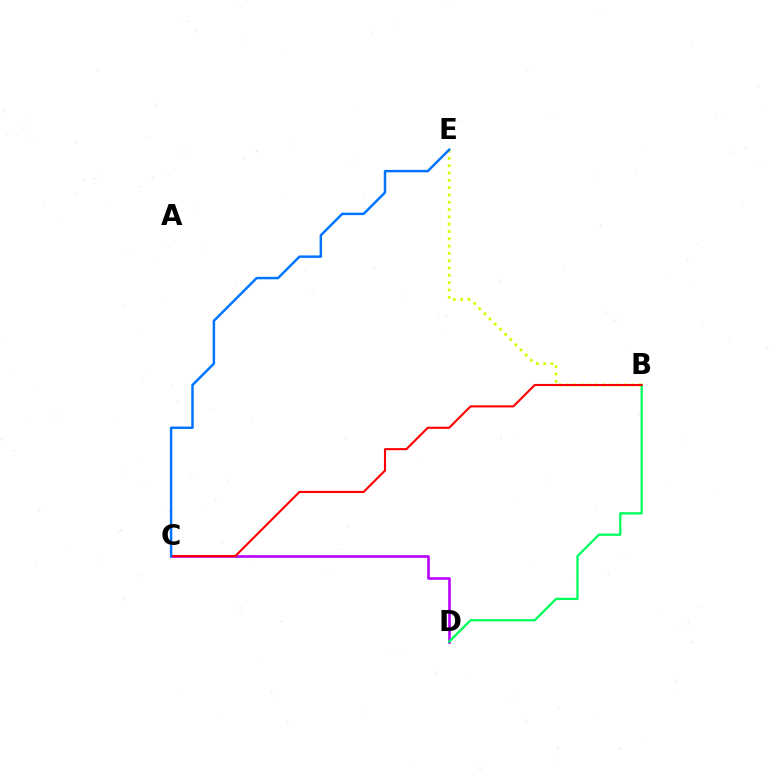{('C', 'D'): [{'color': '#b900ff', 'line_style': 'solid', 'thickness': 1.88}], ('B', 'E'): [{'color': '#d1ff00', 'line_style': 'dotted', 'thickness': 1.99}], ('B', 'D'): [{'color': '#00ff5c', 'line_style': 'solid', 'thickness': 1.65}], ('B', 'C'): [{'color': '#ff0000', 'line_style': 'solid', 'thickness': 1.52}], ('C', 'E'): [{'color': '#0074ff', 'line_style': 'solid', 'thickness': 1.77}]}